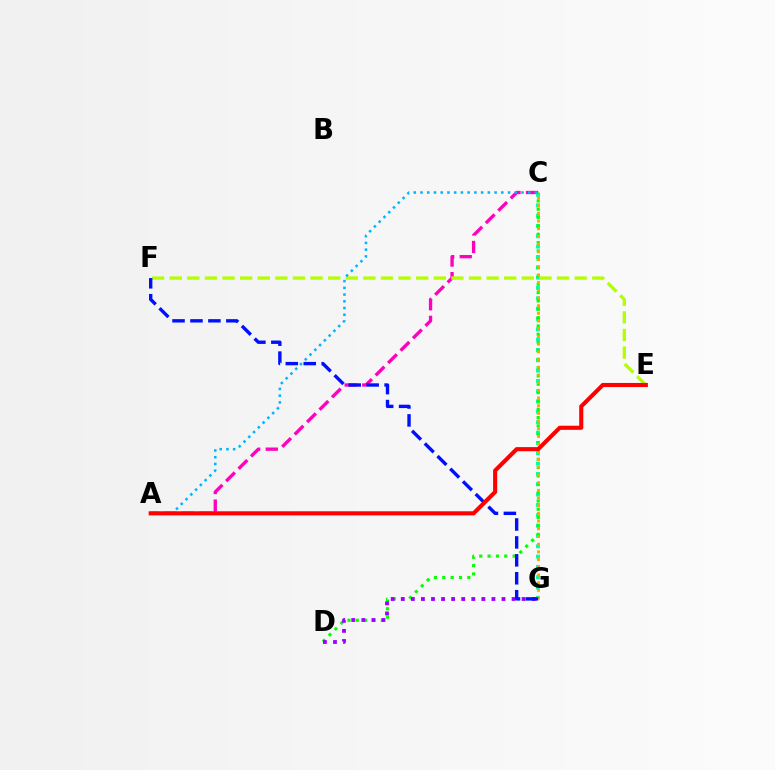{('A', 'C'): [{'color': '#ff00bd', 'line_style': 'dashed', 'thickness': 2.39}, {'color': '#00b5ff', 'line_style': 'dotted', 'thickness': 1.83}], ('C', 'G'): [{'color': '#00ff9d', 'line_style': 'dotted', 'thickness': 2.81}, {'color': '#ffa500', 'line_style': 'dotted', 'thickness': 2.09}], ('C', 'D'): [{'color': '#08ff00', 'line_style': 'dotted', 'thickness': 2.26}], ('D', 'G'): [{'color': '#9b00ff', 'line_style': 'dotted', 'thickness': 2.74}], ('E', 'F'): [{'color': '#b3ff00', 'line_style': 'dashed', 'thickness': 2.39}], ('F', 'G'): [{'color': '#0010ff', 'line_style': 'dashed', 'thickness': 2.44}], ('A', 'E'): [{'color': '#ff0000', 'line_style': 'solid', 'thickness': 2.95}]}